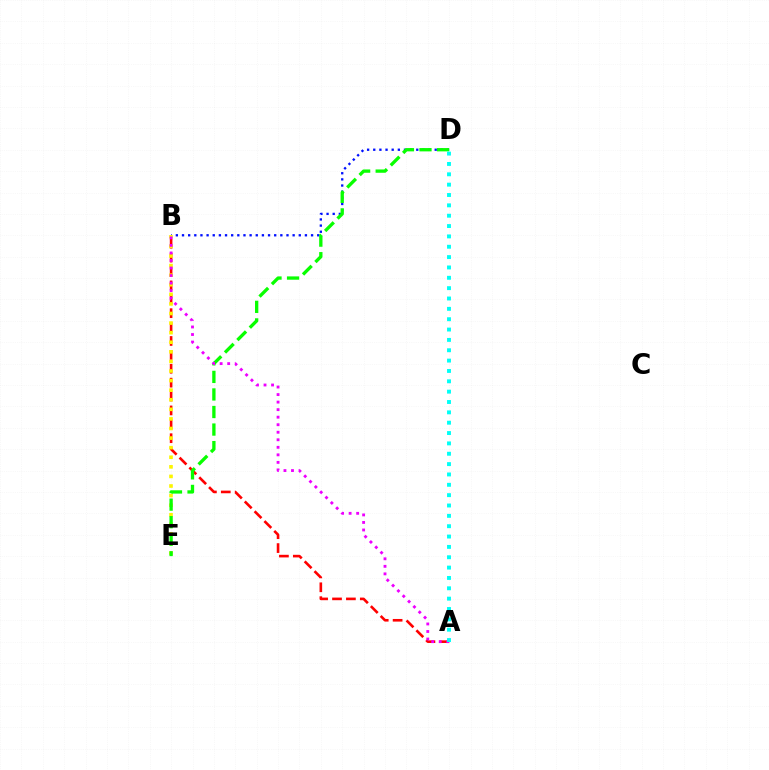{('A', 'B'): [{'color': '#ff0000', 'line_style': 'dashed', 'thickness': 1.89}, {'color': '#ee00ff', 'line_style': 'dotted', 'thickness': 2.05}], ('B', 'D'): [{'color': '#0010ff', 'line_style': 'dotted', 'thickness': 1.67}], ('B', 'E'): [{'color': '#fcf500', 'line_style': 'dotted', 'thickness': 2.6}], ('D', 'E'): [{'color': '#08ff00', 'line_style': 'dashed', 'thickness': 2.38}], ('A', 'D'): [{'color': '#00fff6', 'line_style': 'dotted', 'thickness': 2.81}]}